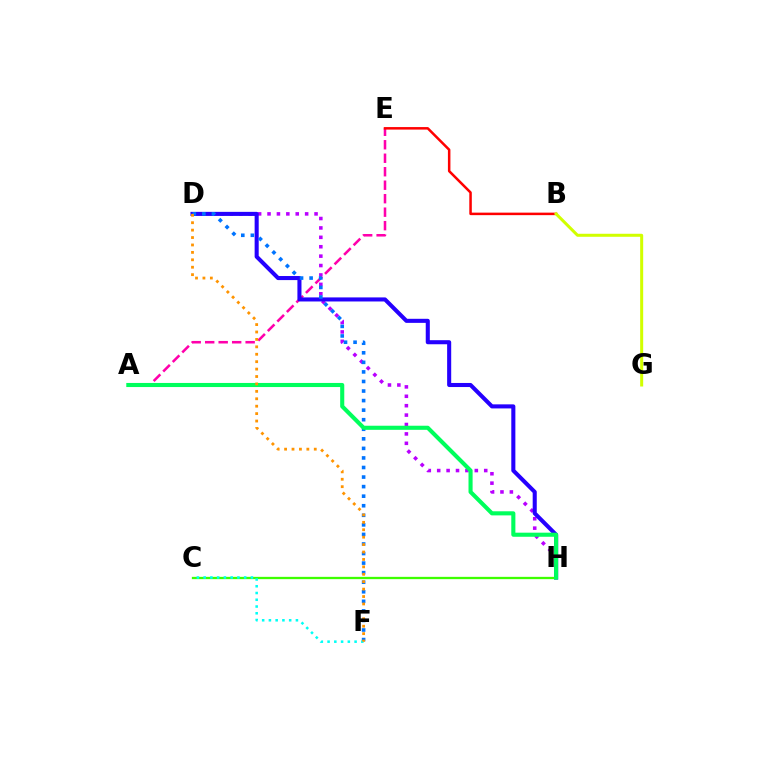{('D', 'H'): [{'color': '#b900ff', 'line_style': 'dotted', 'thickness': 2.56}, {'color': '#2500ff', 'line_style': 'solid', 'thickness': 2.93}], ('A', 'E'): [{'color': '#ff00ac', 'line_style': 'dashed', 'thickness': 1.83}], ('D', 'F'): [{'color': '#0074ff', 'line_style': 'dotted', 'thickness': 2.6}, {'color': '#ff9400', 'line_style': 'dotted', 'thickness': 2.02}], ('B', 'E'): [{'color': '#ff0000', 'line_style': 'solid', 'thickness': 1.81}], ('C', 'H'): [{'color': '#3dff00', 'line_style': 'solid', 'thickness': 1.65}], ('C', 'F'): [{'color': '#00fff6', 'line_style': 'dotted', 'thickness': 1.83}], ('A', 'H'): [{'color': '#00ff5c', 'line_style': 'solid', 'thickness': 2.95}], ('B', 'G'): [{'color': '#d1ff00', 'line_style': 'solid', 'thickness': 2.17}]}